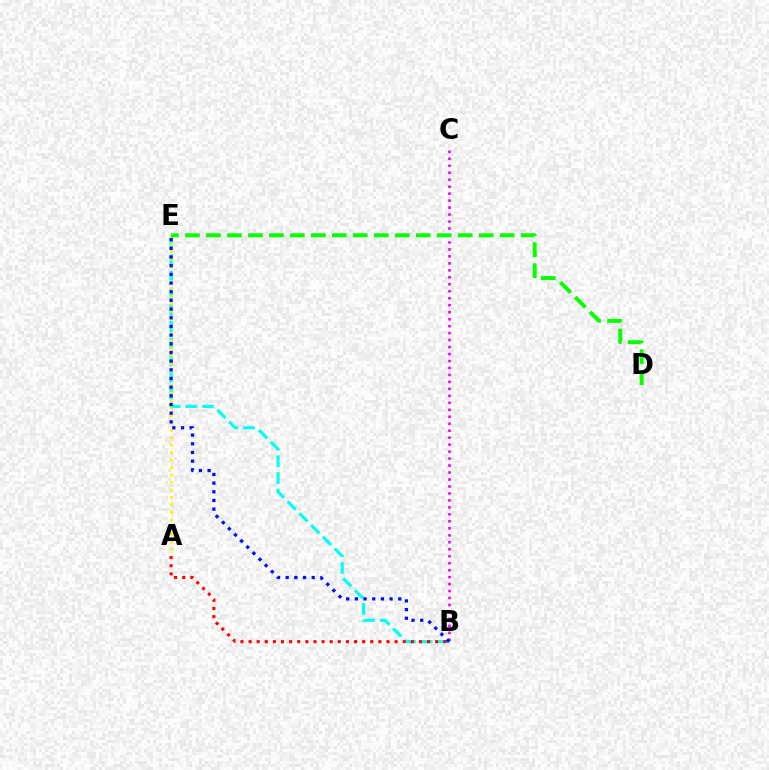{('B', 'E'): [{'color': '#00fff6', 'line_style': 'dashed', 'thickness': 2.26}, {'color': '#0010ff', 'line_style': 'dotted', 'thickness': 2.36}], ('B', 'C'): [{'color': '#ee00ff', 'line_style': 'dotted', 'thickness': 1.89}], ('A', 'E'): [{'color': '#fcf500', 'line_style': 'dotted', 'thickness': 2.02}], ('A', 'B'): [{'color': '#ff0000', 'line_style': 'dotted', 'thickness': 2.2}], ('D', 'E'): [{'color': '#08ff00', 'line_style': 'dashed', 'thickness': 2.85}]}